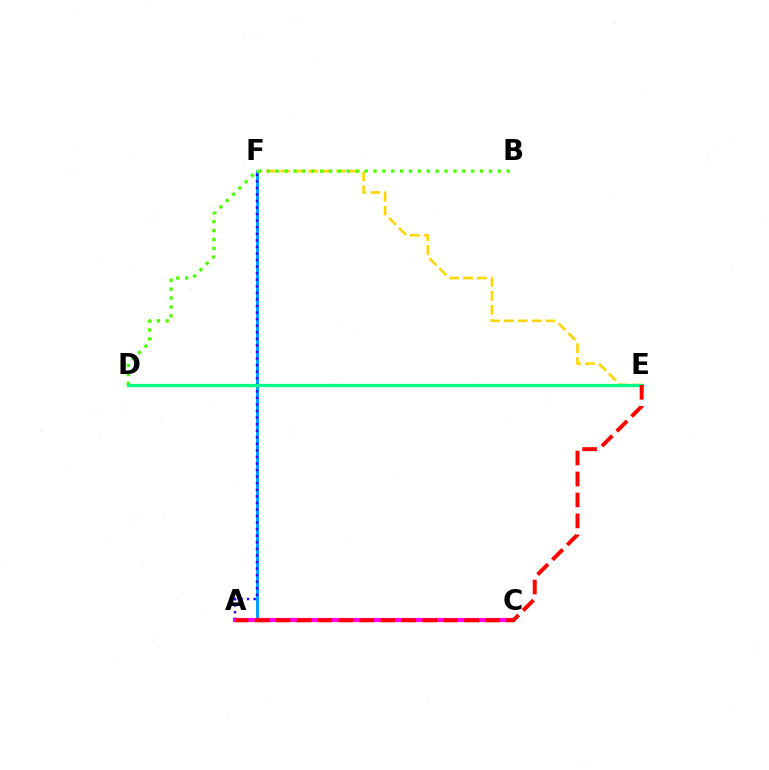{('A', 'F'): [{'color': '#009eff', 'line_style': 'solid', 'thickness': 2.13}, {'color': '#3700ff', 'line_style': 'dotted', 'thickness': 1.78}], ('E', 'F'): [{'color': '#ffd500', 'line_style': 'dashed', 'thickness': 1.89}], ('B', 'D'): [{'color': '#4fff00', 'line_style': 'dotted', 'thickness': 2.41}], ('A', 'C'): [{'color': '#ff00ed', 'line_style': 'solid', 'thickness': 2.99}], ('D', 'E'): [{'color': '#00ff86', 'line_style': 'solid', 'thickness': 2.34}], ('A', 'E'): [{'color': '#ff0000', 'line_style': 'dashed', 'thickness': 2.85}]}